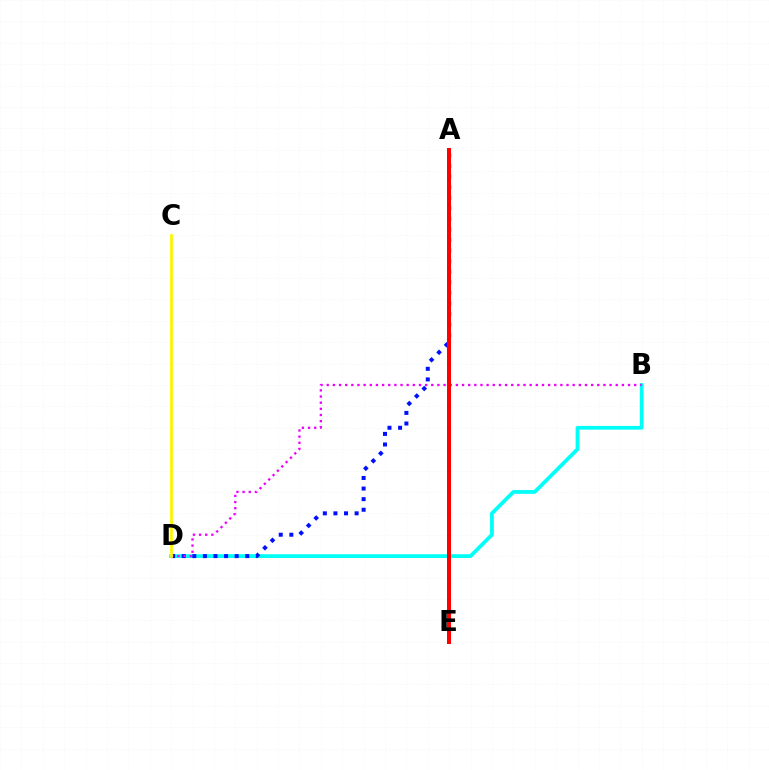{('B', 'D'): [{'color': '#00fff6', 'line_style': 'solid', 'thickness': 2.71}, {'color': '#ee00ff', 'line_style': 'dotted', 'thickness': 1.67}], ('A', 'D'): [{'color': '#0010ff', 'line_style': 'dotted', 'thickness': 2.88}], ('A', 'E'): [{'color': '#08ff00', 'line_style': 'solid', 'thickness': 2.05}, {'color': '#ff0000', 'line_style': 'solid', 'thickness': 2.89}], ('C', 'D'): [{'color': '#fcf500', 'line_style': 'solid', 'thickness': 1.98}]}